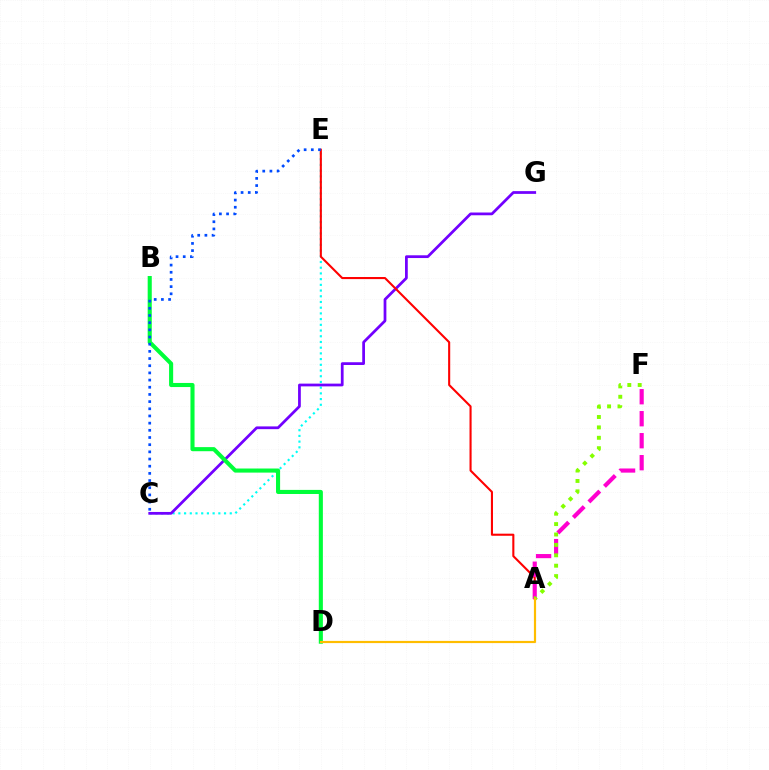{('C', 'E'): [{'color': '#00fff6', 'line_style': 'dotted', 'thickness': 1.55}, {'color': '#004bff', 'line_style': 'dotted', 'thickness': 1.95}], ('C', 'G'): [{'color': '#7200ff', 'line_style': 'solid', 'thickness': 1.98}], ('B', 'D'): [{'color': '#00ff39', 'line_style': 'solid', 'thickness': 2.94}], ('A', 'E'): [{'color': '#ff0000', 'line_style': 'solid', 'thickness': 1.51}], ('A', 'F'): [{'color': '#ff00cf', 'line_style': 'dashed', 'thickness': 2.99}, {'color': '#84ff00', 'line_style': 'dotted', 'thickness': 2.83}], ('A', 'D'): [{'color': '#ffbd00', 'line_style': 'solid', 'thickness': 1.58}]}